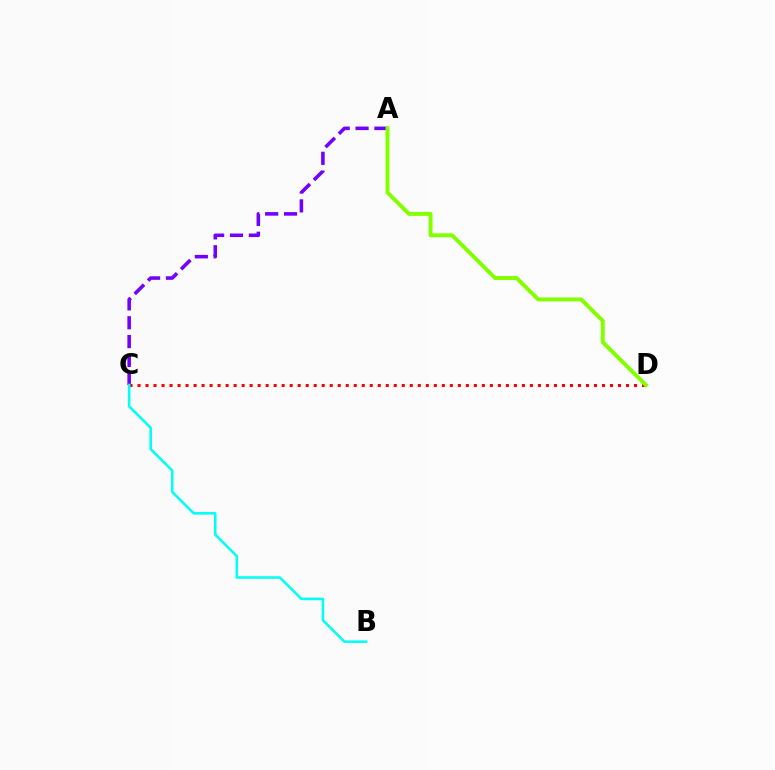{('C', 'D'): [{'color': '#ff0000', 'line_style': 'dotted', 'thickness': 2.18}], ('A', 'C'): [{'color': '#7200ff', 'line_style': 'dashed', 'thickness': 2.56}], ('B', 'C'): [{'color': '#00fff6', 'line_style': 'solid', 'thickness': 1.83}], ('A', 'D'): [{'color': '#84ff00', 'line_style': 'solid', 'thickness': 2.86}]}